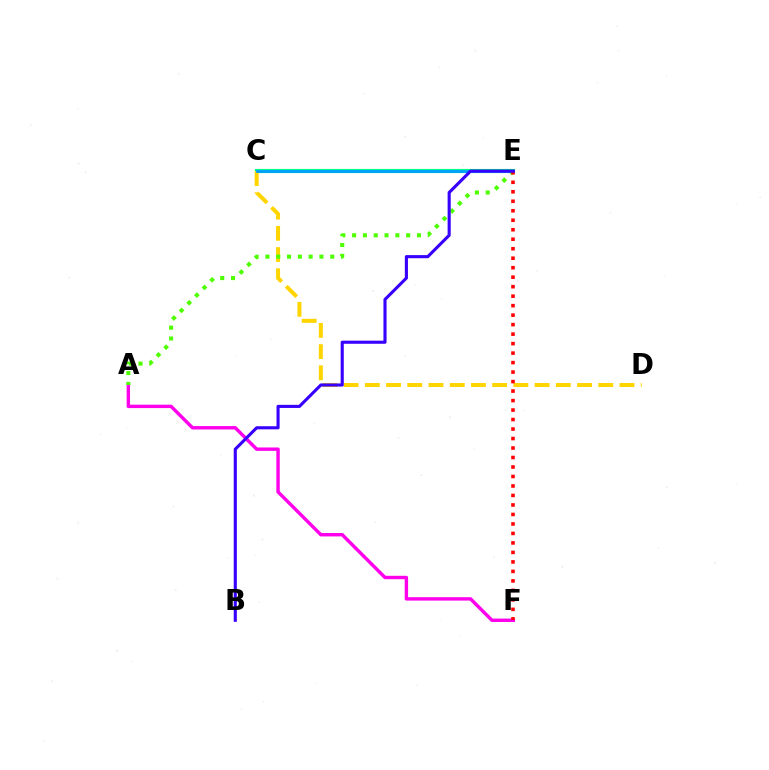{('C', 'E'): [{'color': '#00ff86', 'line_style': 'solid', 'thickness': 2.98}, {'color': '#009eff', 'line_style': 'solid', 'thickness': 2.02}], ('A', 'F'): [{'color': '#ff00ed', 'line_style': 'solid', 'thickness': 2.45}], ('C', 'D'): [{'color': '#ffd500', 'line_style': 'dashed', 'thickness': 2.88}], ('A', 'E'): [{'color': '#4fff00', 'line_style': 'dotted', 'thickness': 2.94}], ('E', 'F'): [{'color': '#ff0000', 'line_style': 'dotted', 'thickness': 2.58}], ('B', 'E'): [{'color': '#3700ff', 'line_style': 'solid', 'thickness': 2.24}]}